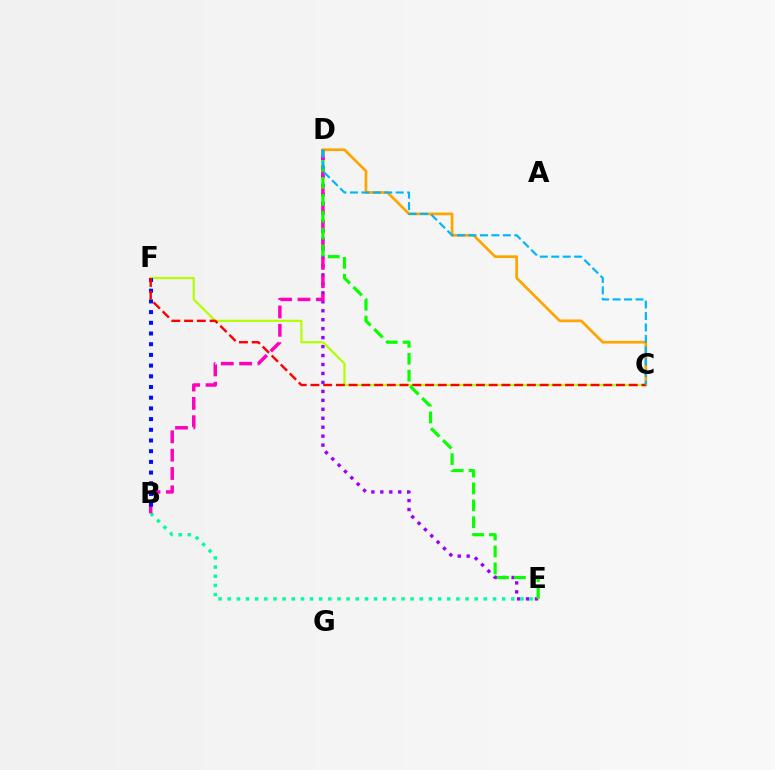{('D', 'E'): [{'color': '#9b00ff', 'line_style': 'dotted', 'thickness': 2.43}, {'color': '#08ff00', 'line_style': 'dashed', 'thickness': 2.3}], ('B', 'E'): [{'color': '#00ff9d', 'line_style': 'dotted', 'thickness': 2.49}], ('C', 'F'): [{'color': '#b3ff00', 'line_style': 'solid', 'thickness': 1.59}, {'color': '#ff0000', 'line_style': 'dashed', 'thickness': 1.73}], ('C', 'D'): [{'color': '#ffa500', 'line_style': 'solid', 'thickness': 1.96}, {'color': '#00b5ff', 'line_style': 'dashed', 'thickness': 1.55}], ('B', 'D'): [{'color': '#ff00bd', 'line_style': 'dashed', 'thickness': 2.49}], ('B', 'F'): [{'color': '#0010ff', 'line_style': 'dotted', 'thickness': 2.91}]}